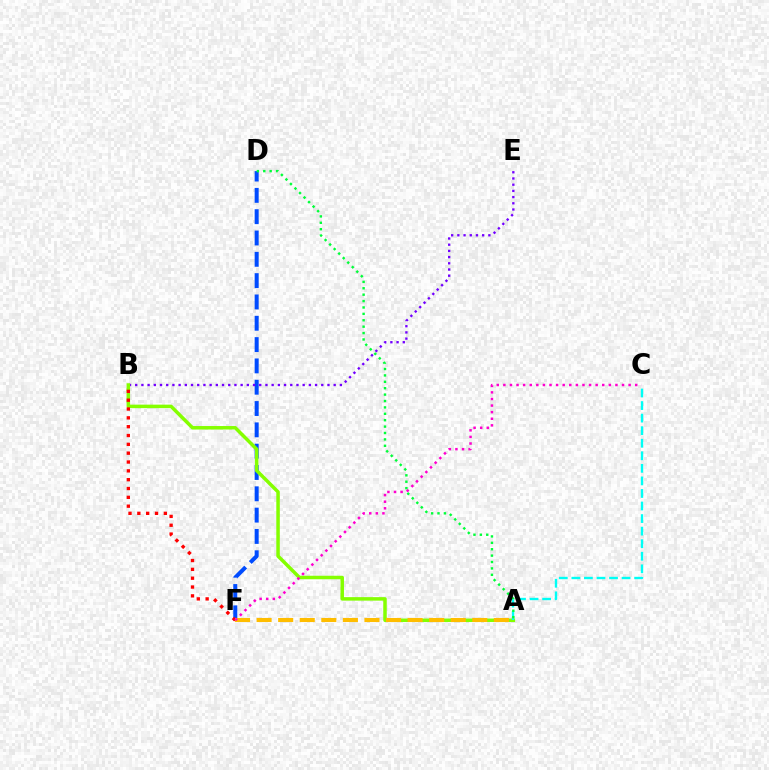{('D', 'F'): [{'color': '#004bff', 'line_style': 'dashed', 'thickness': 2.9}], ('B', 'E'): [{'color': '#7200ff', 'line_style': 'dotted', 'thickness': 1.69}], ('A', 'B'): [{'color': '#84ff00', 'line_style': 'solid', 'thickness': 2.52}], ('A', 'C'): [{'color': '#00fff6', 'line_style': 'dashed', 'thickness': 1.71}], ('A', 'D'): [{'color': '#00ff39', 'line_style': 'dotted', 'thickness': 1.74}], ('B', 'F'): [{'color': '#ff0000', 'line_style': 'dotted', 'thickness': 2.4}], ('A', 'F'): [{'color': '#ffbd00', 'line_style': 'dashed', 'thickness': 2.93}], ('C', 'F'): [{'color': '#ff00cf', 'line_style': 'dotted', 'thickness': 1.79}]}